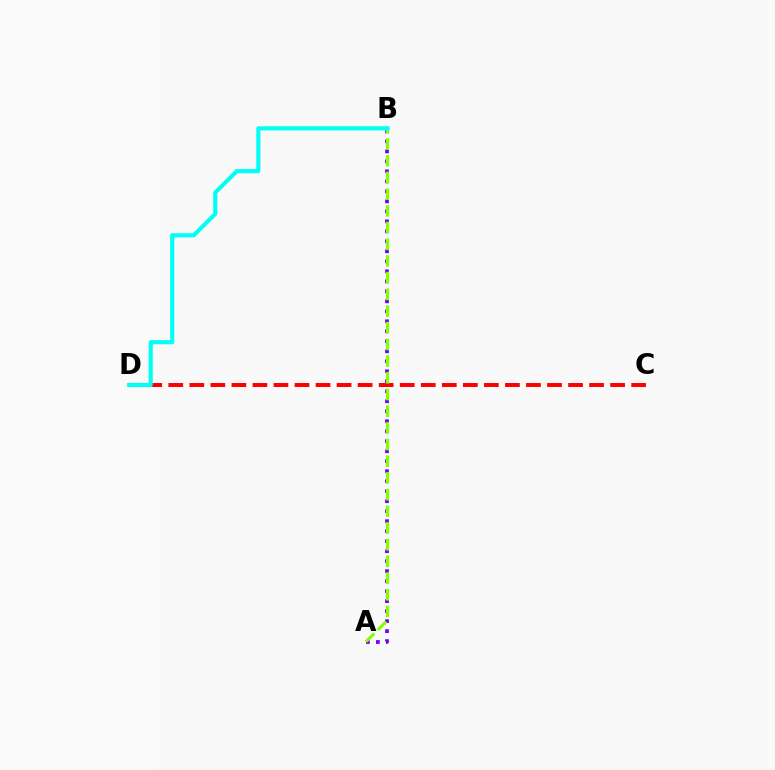{('C', 'D'): [{'color': '#ff0000', 'line_style': 'dashed', 'thickness': 2.86}], ('A', 'B'): [{'color': '#7200ff', 'line_style': 'dotted', 'thickness': 2.72}, {'color': '#84ff00', 'line_style': 'dashed', 'thickness': 2.27}], ('B', 'D'): [{'color': '#00fff6', 'line_style': 'solid', 'thickness': 2.97}]}